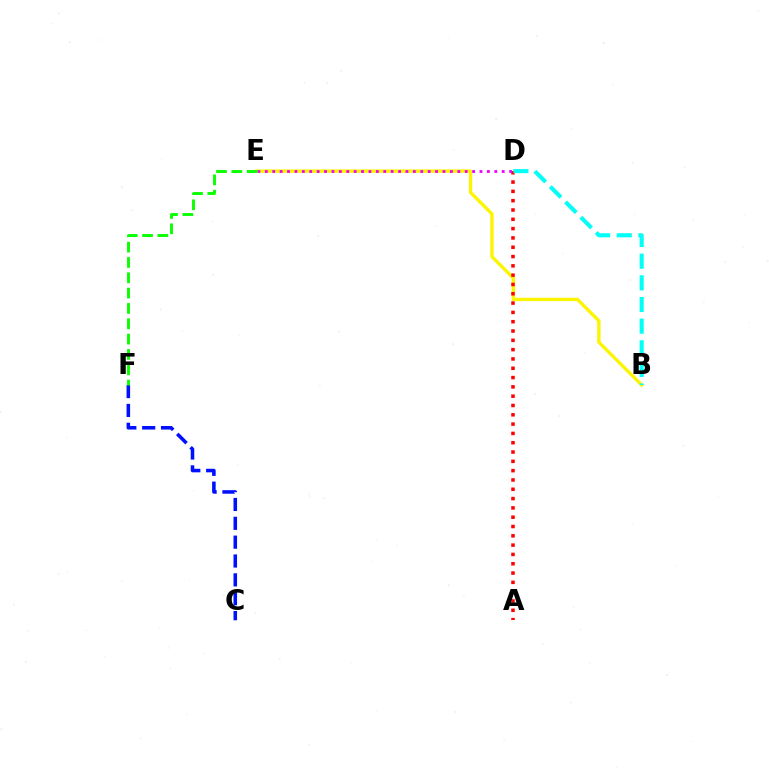{('B', 'E'): [{'color': '#fcf500', 'line_style': 'solid', 'thickness': 2.41}], ('A', 'D'): [{'color': '#ff0000', 'line_style': 'dotted', 'thickness': 2.53}], ('D', 'E'): [{'color': '#ee00ff', 'line_style': 'dotted', 'thickness': 2.01}], ('C', 'F'): [{'color': '#0010ff', 'line_style': 'dashed', 'thickness': 2.56}], ('B', 'D'): [{'color': '#00fff6', 'line_style': 'dashed', 'thickness': 2.94}], ('E', 'F'): [{'color': '#08ff00', 'line_style': 'dashed', 'thickness': 2.08}]}